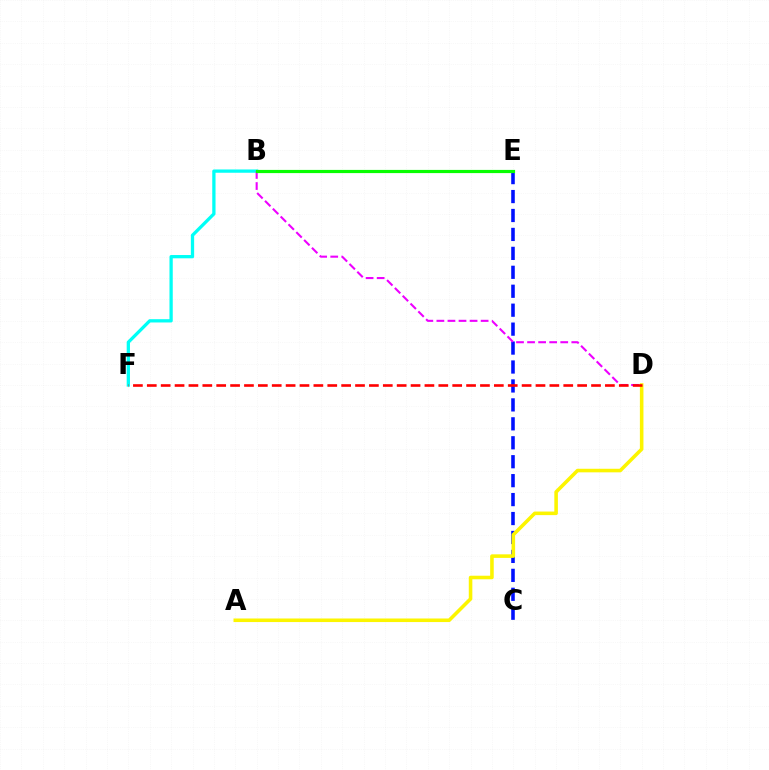{('B', 'F'): [{'color': '#00fff6', 'line_style': 'solid', 'thickness': 2.36}], ('C', 'E'): [{'color': '#0010ff', 'line_style': 'dashed', 'thickness': 2.57}], ('A', 'D'): [{'color': '#fcf500', 'line_style': 'solid', 'thickness': 2.57}], ('B', 'D'): [{'color': '#ee00ff', 'line_style': 'dashed', 'thickness': 1.5}], ('B', 'E'): [{'color': '#08ff00', 'line_style': 'solid', 'thickness': 2.3}], ('D', 'F'): [{'color': '#ff0000', 'line_style': 'dashed', 'thickness': 1.89}]}